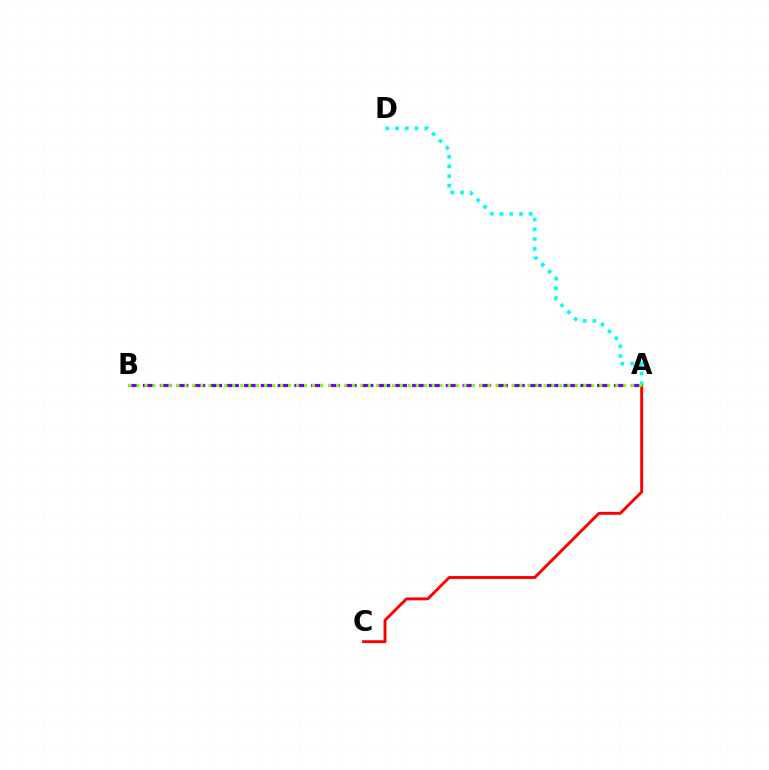{('A', 'B'): [{'color': '#7200ff', 'line_style': 'dashed', 'thickness': 2.28}, {'color': '#84ff00', 'line_style': 'dotted', 'thickness': 2.17}], ('A', 'C'): [{'color': '#ff0000', 'line_style': 'solid', 'thickness': 2.09}], ('A', 'D'): [{'color': '#00fff6', 'line_style': 'dotted', 'thickness': 2.64}]}